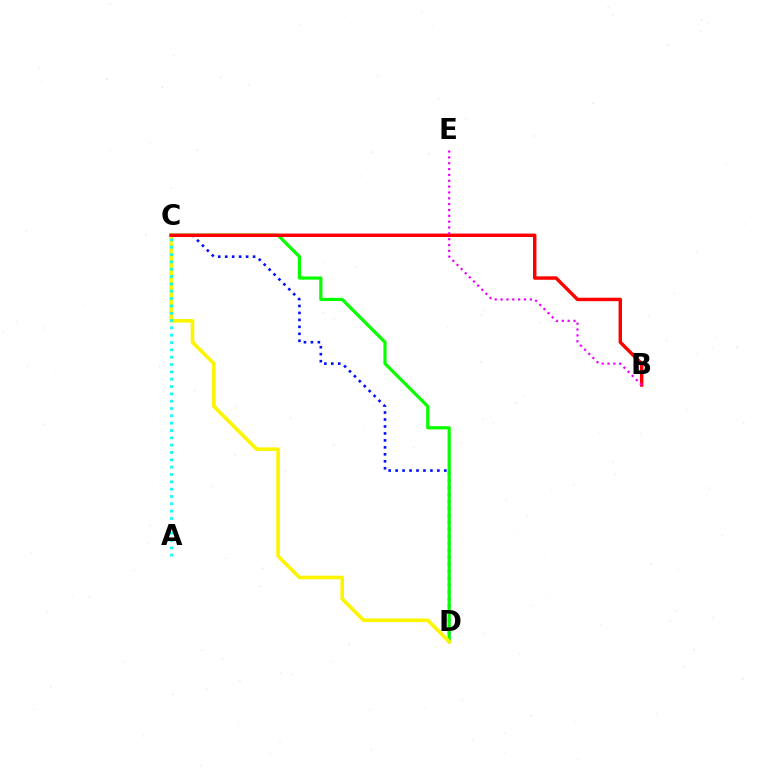{('C', 'D'): [{'color': '#0010ff', 'line_style': 'dotted', 'thickness': 1.89}, {'color': '#08ff00', 'line_style': 'solid', 'thickness': 2.3}, {'color': '#fcf500', 'line_style': 'solid', 'thickness': 2.6}], ('B', 'C'): [{'color': '#ff0000', 'line_style': 'solid', 'thickness': 2.48}], ('B', 'E'): [{'color': '#ee00ff', 'line_style': 'dotted', 'thickness': 1.59}], ('A', 'C'): [{'color': '#00fff6', 'line_style': 'dotted', 'thickness': 1.99}]}